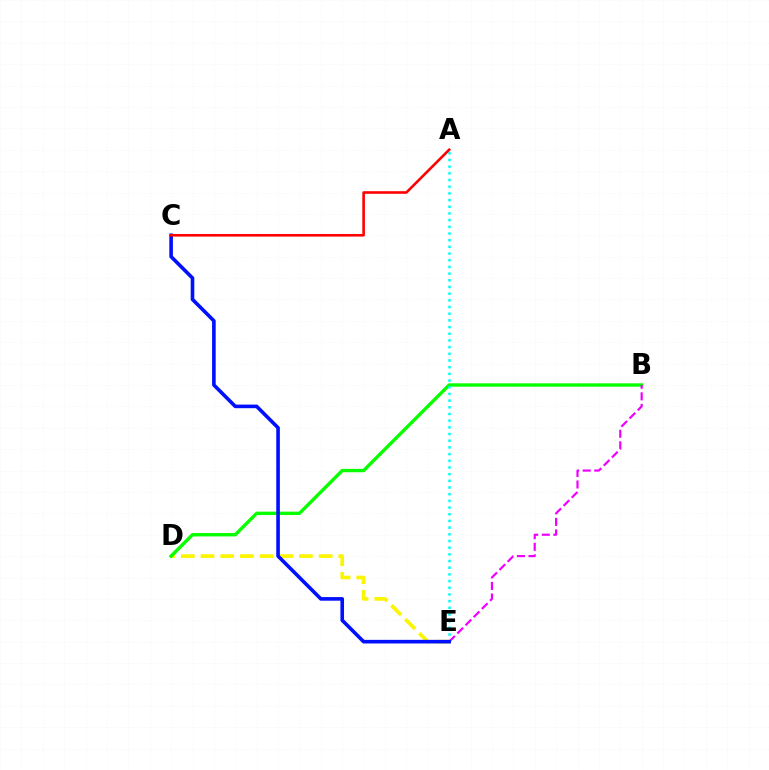{('D', 'E'): [{'color': '#fcf500', 'line_style': 'dashed', 'thickness': 2.67}], ('B', 'D'): [{'color': '#08ff00', 'line_style': 'solid', 'thickness': 2.43}], ('B', 'E'): [{'color': '#ee00ff', 'line_style': 'dashed', 'thickness': 1.57}], ('A', 'E'): [{'color': '#00fff6', 'line_style': 'dotted', 'thickness': 1.82}], ('C', 'E'): [{'color': '#0010ff', 'line_style': 'solid', 'thickness': 2.6}], ('A', 'C'): [{'color': '#ff0000', 'line_style': 'solid', 'thickness': 1.87}]}